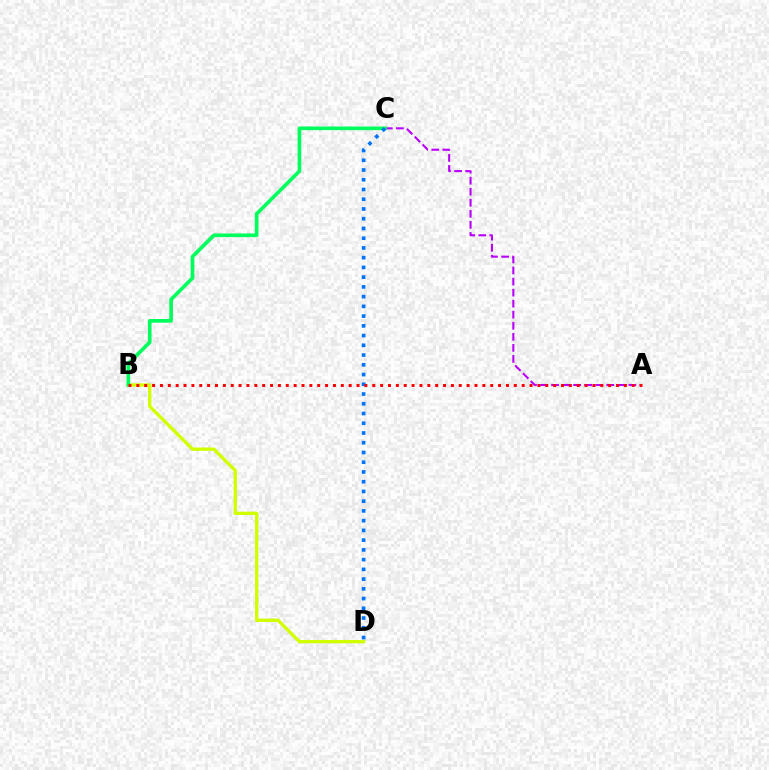{('B', 'D'): [{'color': '#d1ff00', 'line_style': 'solid', 'thickness': 2.4}], ('A', 'C'): [{'color': '#b900ff', 'line_style': 'dashed', 'thickness': 1.5}], ('B', 'C'): [{'color': '#00ff5c', 'line_style': 'solid', 'thickness': 2.63}], ('C', 'D'): [{'color': '#0074ff', 'line_style': 'dotted', 'thickness': 2.65}], ('A', 'B'): [{'color': '#ff0000', 'line_style': 'dotted', 'thickness': 2.14}]}